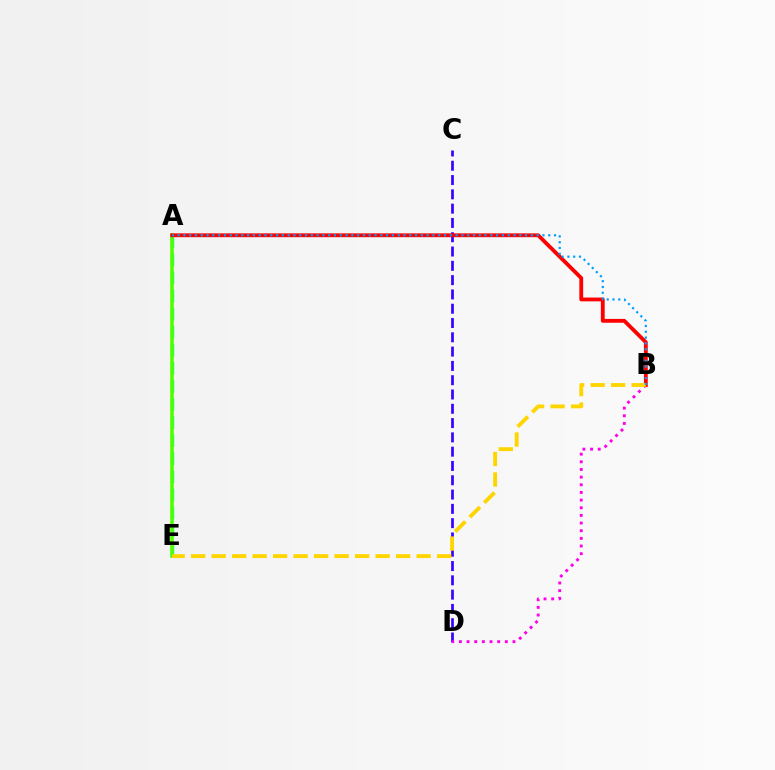{('C', 'D'): [{'color': '#3700ff', 'line_style': 'dashed', 'thickness': 1.94}], ('A', 'E'): [{'color': '#00ff86', 'line_style': 'dashed', 'thickness': 2.46}, {'color': '#4fff00', 'line_style': 'solid', 'thickness': 2.55}], ('B', 'D'): [{'color': '#ff00ed', 'line_style': 'dotted', 'thickness': 2.08}], ('A', 'B'): [{'color': '#ff0000', 'line_style': 'solid', 'thickness': 2.76}, {'color': '#009eff', 'line_style': 'dotted', 'thickness': 1.57}], ('B', 'E'): [{'color': '#ffd500', 'line_style': 'dashed', 'thickness': 2.78}]}